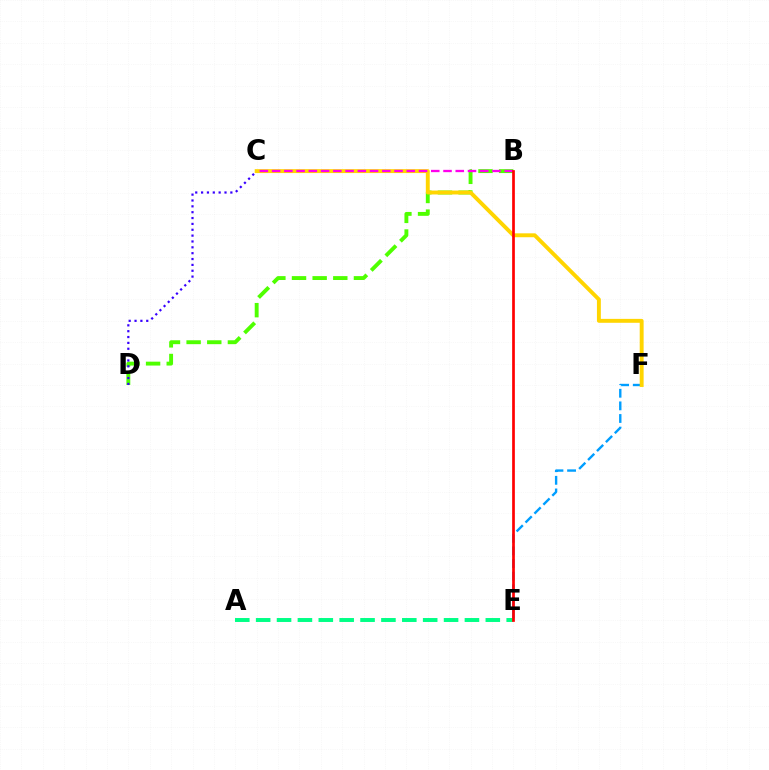{('E', 'F'): [{'color': '#009eff', 'line_style': 'dashed', 'thickness': 1.71}], ('B', 'D'): [{'color': '#4fff00', 'line_style': 'dashed', 'thickness': 2.8}], ('A', 'E'): [{'color': '#00ff86', 'line_style': 'dashed', 'thickness': 2.84}], ('C', 'D'): [{'color': '#3700ff', 'line_style': 'dotted', 'thickness': 1.59}], ('C', 'F'): [{'color': '#ffd500', 'line_style': 'solid', 'thickness': 2.81}], ('B', 'C'): [{'color': '#ff00ed', 'line_style': 'dashed', 'thickness': 1.66}], ('B', 'E'): [{'color': '#ff0000', 'line_style': 'solid', 'thickness': 1.95}]}